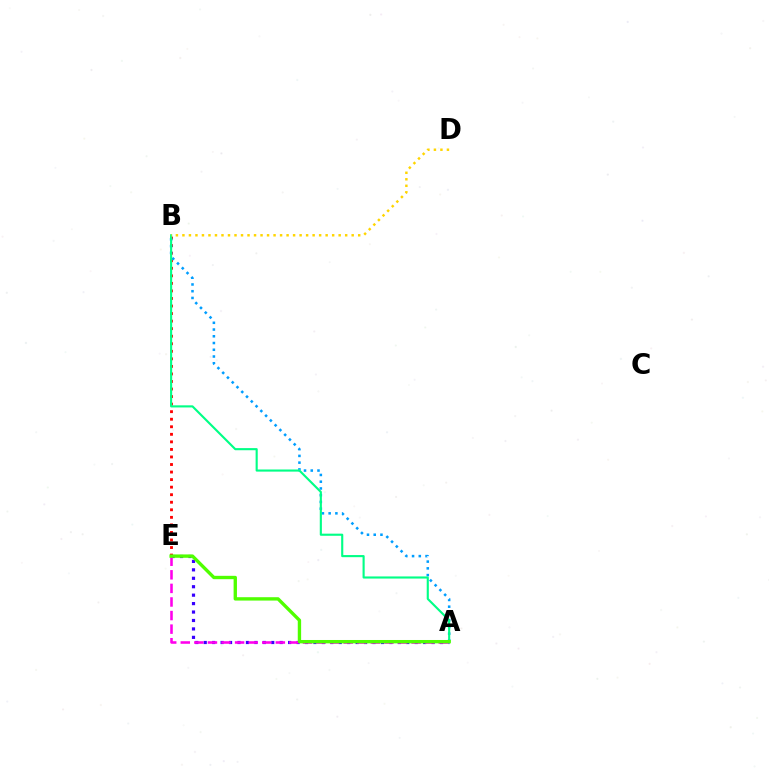{('B', 'E'): [{'color': '#ff0000', 'line_style': 'dotted', 'thickness': 2.05}], ('A', 'B'): [{'color': '#009eff', 'line_style': 'dotted', 'thickness': 1.83}, {'color': '#00ff86', 'line_style': 'solid', 'thickness': 1.53}], ('A', 'E'): [{'color': '#3700ff', 'line_style': 'dotted', 'thickness': 2.29}, {'color': '#ff00ed', 'line_style': 'dashed', 'thickness': 1.84}, {'color': '#4fff00', 'line_style': 'solid', 'thickness': 2.42}], ('B', 'D'): [{'color': '#ffd500', 'line_style': 'dotted', 'thickness': 1.77}]}